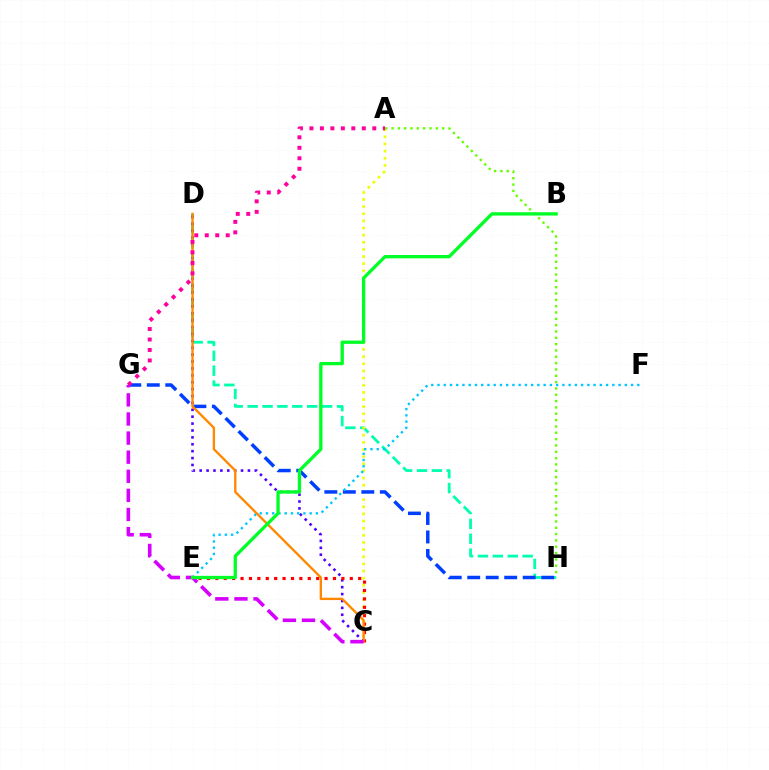{('D', 'H'): [{'color': '#00ffaf', 'line_style': 'dashed', 'thickness': 2.02}], ('C', 'D'): [{'color': '#4f00ff', 'line_style': 'dotted', 'thickness': 1.87}, {'color': '#ff8800', 'line_style': 'solid', 'thickness': 1.69}], ('A', 'C'): [{'color': '#eeff00', 'line_style': 'dotted', 'thickness': 1.94}], ('C', 'E'): [{'color': '#ff0000', 'line_style': 'dotted', 'thickness': 2.28}], ('A', 'H'): [{'color': '#66ff00', 'line_style': 'dotted', 'thickness': 1.72}], ('G', 'H'): [{'color': '#003fff', 'line_style': 'dashed', 'thickness': 2.51}], ('E', 'F'): [{'color': '#00c7ff', 'line_style': 'dotted', 'thickness': 1.7}], ('A', 'G'): [{'color': '#ff00a0', 'line_style': 'dotted', 'thickness': 2.85}], ('C', 'G'): [{'color': '#d600ff', 'line_style': 'dashed', 'thickness': 2.6}], ('B', 'E'): [{'color': '#00ff27', 'line_style': 'solid', 'thickness': 2.38}]}